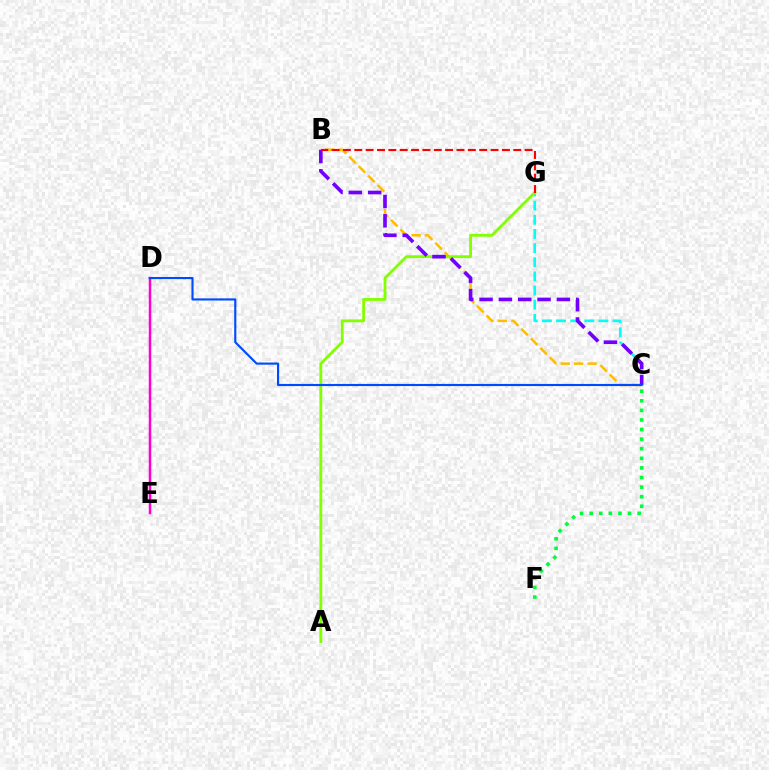{('B', 'C'): [{'color': '#ffbd00', 'line_style': 'dashed', 'thickness': 1.82}, {'color': '#7200ff', 'line_style': 'dashed', 'thickness': 2.63}], ('D', 'E'): [{'color': '#ff00cf', 'line_style': 'solid', 'thickness': 1.79}], ('C', 'F'): [{'color': '#00ff39', 'line_style': 'dotted', 'thickness': 2.61}], ('C', 'G'): [{'color': '#00fff6', 'line_style': 'dashed', 'thickness': 1.92}], ('A', 'G'): [{'color': '#84ff00', 'line_style': 'solid', 'thickness': 2.04}], ('B', 'G'): [{'color': '#ff0000', 'line_style': 'dashed', 'thickness': 1.54}], ('C', 'D'): [{'color': '#004bff', 'line_style': 'solid', 'thickness': 1.54}]}